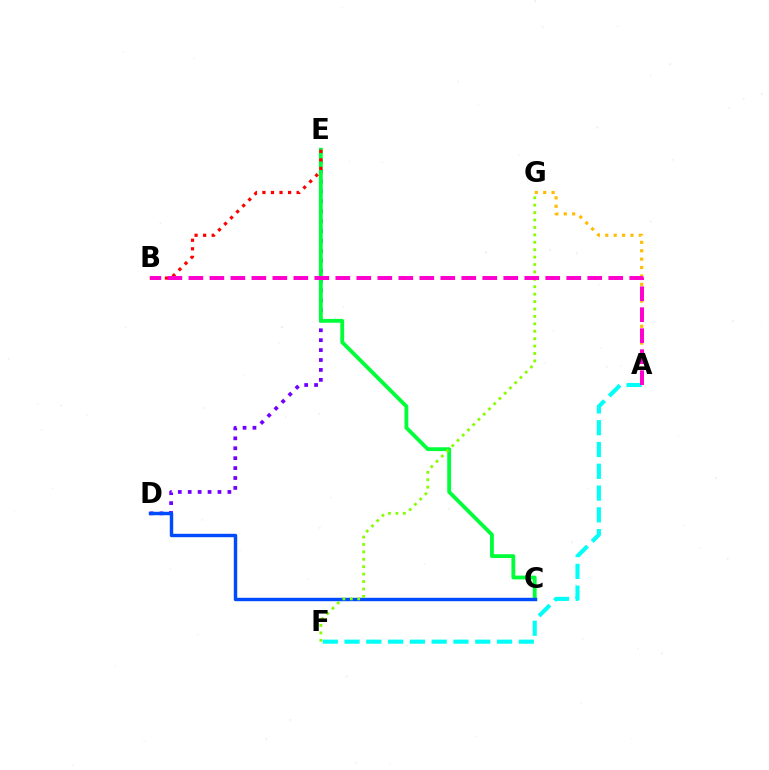{('D', 'E'): [{'color': '#7200ff', 'line_style': 'dotted', 'thickness': 2.69}], ('A', 'G'): [{'color': '#ffbd00', 'line_style': 'dotted', 'thickness': 2.28}], ('C', 'E'): [{'color': '#00ff39', 'line_style': 'solid', 'thickness': 2.75}], ('C', 'D'): [{'color': '#004bff', 'line_style': 'solid', 'thickness': 2.47}], ('B', 'E'): [{'color': '#ff0000', 'line_style': 'dotted', 'thickness': 2.32}], ('A', 'F'): [{'color': '#00fff6', 'line_style': 'dashed', 'thickness': 2.96}], ('F', 'G'): [{'color': '#84ff00', 'line_style': 'dotted', 'thickness': 2.01}], ('A', 'B'): [{'color': '#ff00cf', 'line_style': 'dashed', 'thickness': 2.85}]}